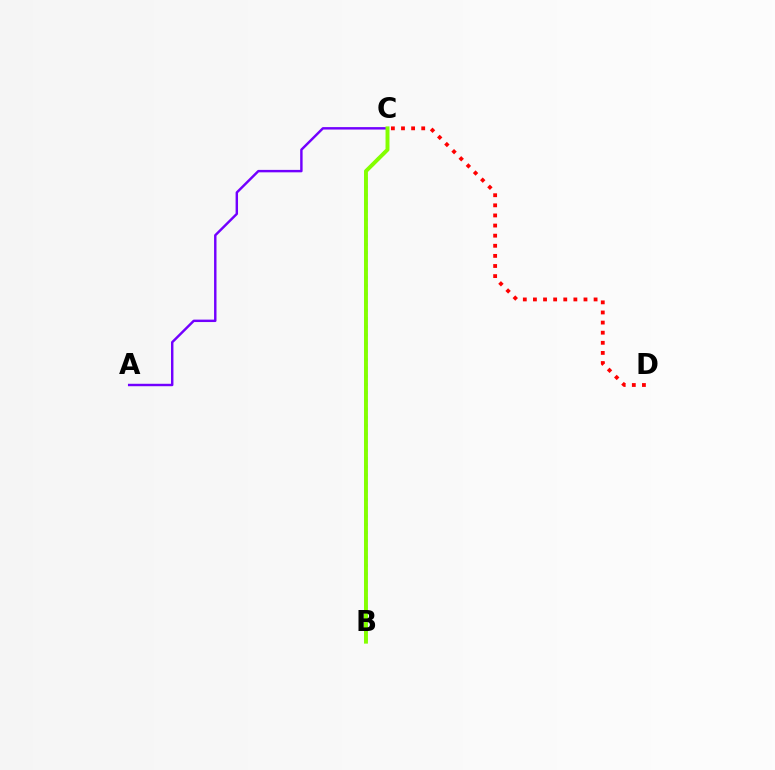{('B', 'C'): [{'color': '#00fff6', 'line_style': 'dotted', 'thickness': 2.24}, {'color': '#84ff00', 'line_style': 'solid', 'thickness': 2.81}], ('A', 'C'): [{'color': '#7200ff', 'line_style': 'solid', 'thickness': 1.75}], ('C', 'D'): [{'color': '#ff0000', 'line_style': 'dotted', 'thickness': 2.75}]}